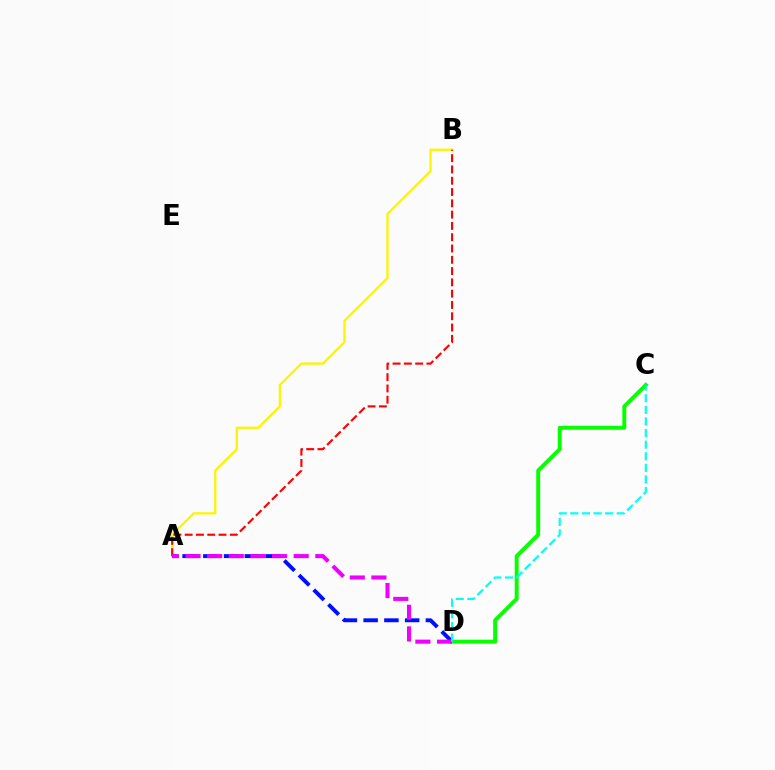{('A', 'B'): [{'color': '#fcf500', 'line_style': 'solid', 'thickness': 1.65}, {'color': '#ff0000', 'line_style': 'dashed', 'thickness': 1.53}], ('A', 'D'): [{'color': '#0010ff', 'line_style': 'dashed', 'thickness': 2.82}, {'color': '#ee00ff', 'line_style': 'dashed', 'thickness': 2.94}], ('C', 'D'): [{'color': '#08ff00', 'line_style': 'solid', 'thickness': 2.84}, {'color': '#00fff6', 'line_style': 'dashed', 'thickness': 1.58}]}